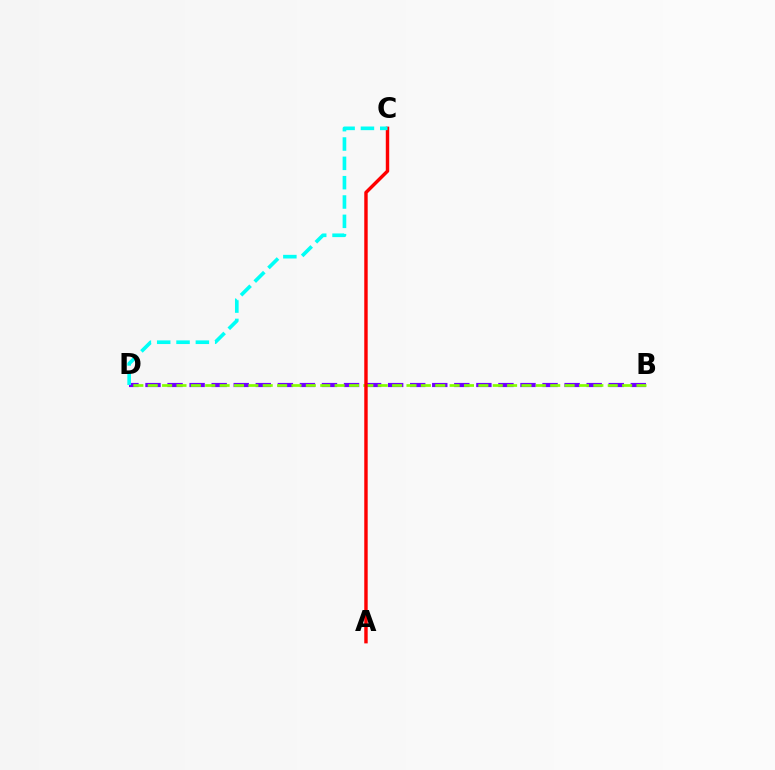{('B', 'D'): [{'color': '#7200ff', 'line_style': 'dashed', 'thickness': 3.0}, {'color': '#84ff00', 'line_style': 'dashed', 'thickness': 1.95}], ('A', 'C'): [{'color': '#ff0000', 'line_style': 'solid', 'thickness': 2.46}], ('C', 'D'): [{'color': '#00fff6', 'line_style': 'dashed', 'thickness': 2.63}]}